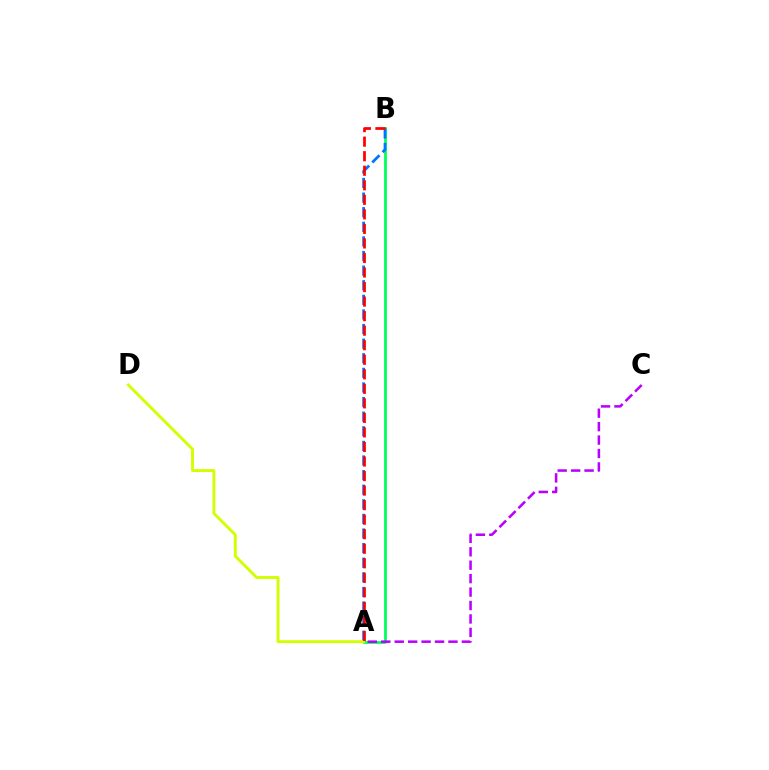{('A', 'B'): [{'color': '#00ff5c', 'line_style': 'solid', 'thickness': 2.02}, {'color': '#0074ff', 'line_style': 'dashed', 'thickness': 1.98}, {'color': '#ff0000', 'line_style': 'dashed', 'thickness': 1.98}], ('A', 'D'): [{'color': '#d1ff00', 'line_style': 'solid', 'thickness': 2.09}], ('A', 'C'): [{'color': '#b900ff', 'line_style': 'dashed', 'thickness': 1.83}]}